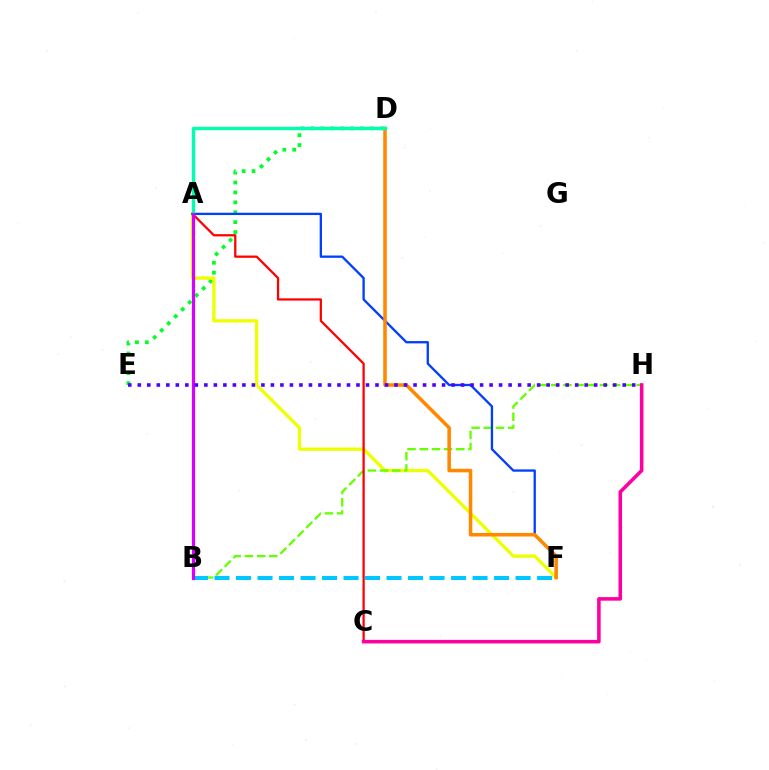{('D', 'E'): [{'color': '#00ff27', 'line_style': 'dotted', 'thickness': 2.69}], ('A', 'F'): [{'color': '#eeff00', 'line_style': 'solid', 'thickness': 2.38}, {'color': '#003fff', 'line_style': 'solid', 'thickness': 1.67}], ('B', 'H'): [{'color': '#66ff00', 'line_style': 'dashed', 'thickness': 1.66}], ('A', 'C'): [{'color': '#ff0000', 'line_style': 'solid', 'thickness': 1.63}], ('D', 'F'): [{'color': '#ff8800', 'line_style': 'solid', 'thickness': 2.54}], ('B', 'F'): [{'color': '#00c7ff', 'line_style': 'dashed', 'thickness': 2.92}], ('A', 'D'): [{'color': '#00ffaf', 'line_style': 'solid', 'thickness': 2.43}], ('A', 'B'): [{'color': '#d600ff', 'line_style': 'solid', 'thickness': 2.31}], ('E', 'H'): [{'color': '#4f00ff', 'line_style': 'dotted', 'thickness': 2.58}], ('C', 'H'): [{'color': '#ff00a0', 'line_style': 'solid', 'thickness': 2.56}]}